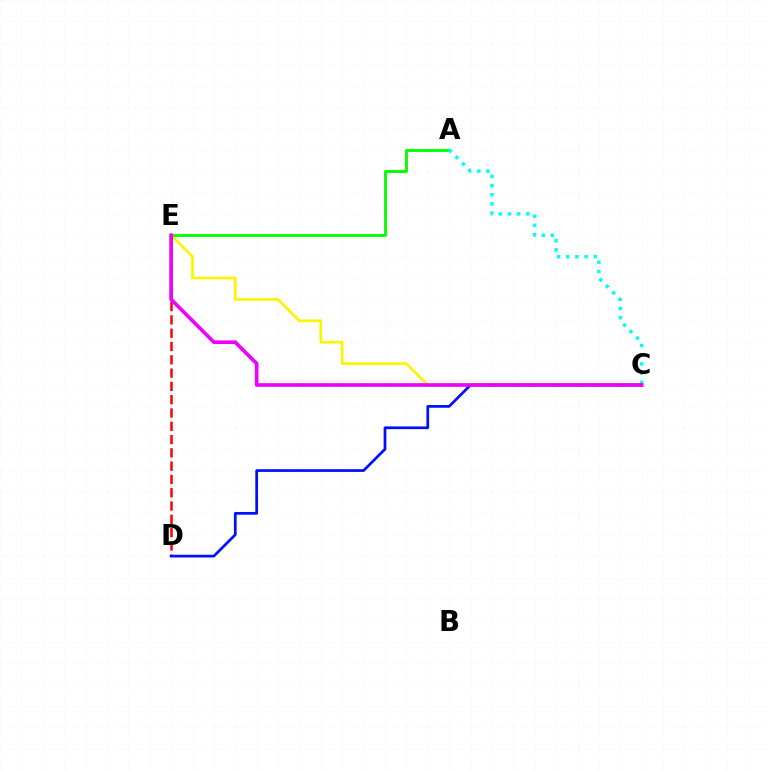{('C', 'E'): [{'color': '#fcf500', 'line_style': 'solid', 'thickness': 1.97}, {'color': '#ee00ff', 'line_style': 'solid', 'thickness': 2.63}], ('D', 'E'): [{'color': '#ff0000', 'line_style': 'dashed', 'thickness': 1.81}], ('A', 'E'): [{'color': '#08ff00', 'line_style': 'solid', 'thickness': 2.09}], ('C', 'D'): [{'color': '#0010ff', 'line_style': 'solid', 'thickness': 1.97}], ('A', 'C'): [{'color': '#00fff6', 'line_style': 'dotted', 'thickness': 2.5}]}